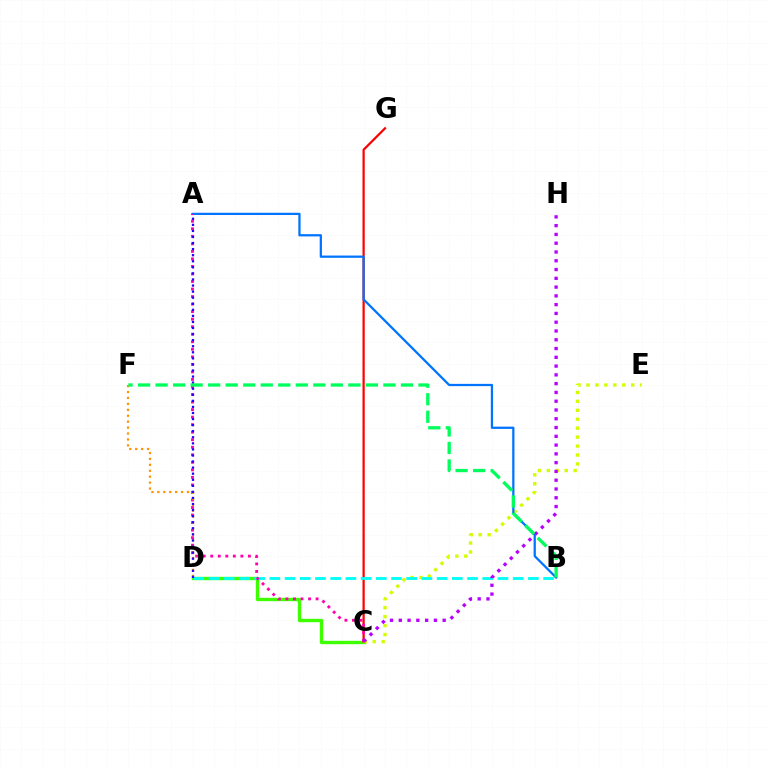{('C', 'D'): [{'color': '#3dff00', 'line_style': 'solid', 'thickness': 2.42}], ('C', 'G'): [{'color': '#ff0000', 'line_style': 'solid', 'thickness': 1.6}], ('C', 'E'): [{'color': '#d1ff00', 'line_style': 'dotted', 'thickness': 2.43}], ('A', 'B'): [{'color': '#0074ff', 'line_style': 'solid', 'thickness': 1.63}], ('B', 'D'): [{'color': '#00fff6', 'line_style': 'dashed', 'thickness': 2.07}], ('A', 'C'): [{'color': '#ff00ac', 'line_style': 'dotted', 'thickness': 2.05}], ('C', 'H'): [{'color': '#b900ff', 'line_style': 'dotted', 'thickness': 2.38}], ('D', 'F'): [{'color': '#ff9400', 'line_style': 'dotted', 'thickness': 1.61}], ('A', 'D'): [{'color': '#2500ff', 'line_style': 'dotted', 'thickness': 1.65}], ('B', 'F'): [{'color': '#00ff5c', 'line_style': 'dashed', 'thickness': 2.38}]}